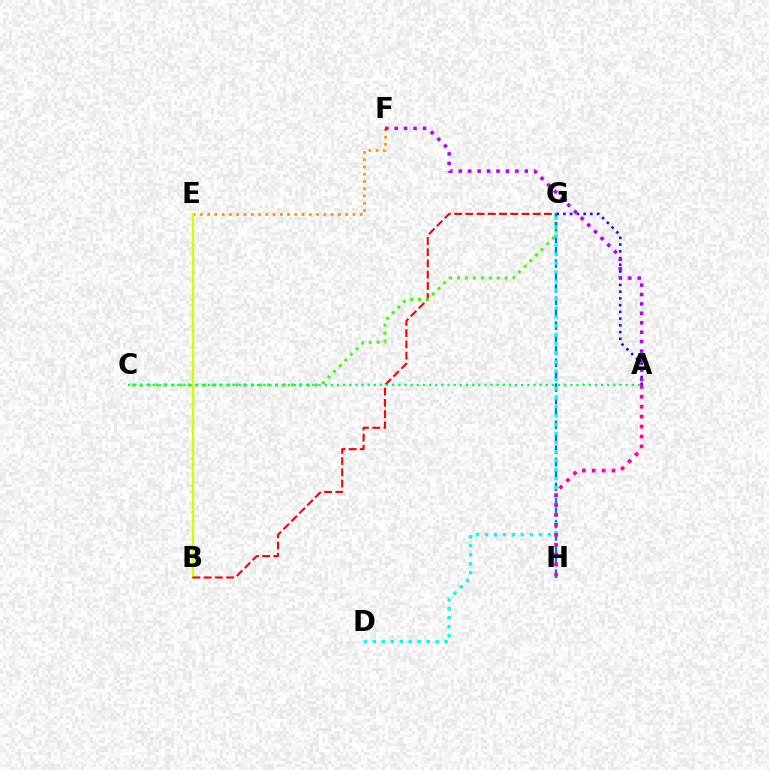{('E', 'F'): [{'color': '#ff9400', 'line_style': 'dotted', 'thickness': 1.97}], ('B', 'E'): [{'color': '#d1ff00', 'line_style': 'solid', 'thickness': 1.73}], ('B', 'G'): [{'color': '#ff0000', 'line_style': 'dashed', 'thickness': 1.53}], ('C', 'G'): [{'color': '#3dff00', 'line_style': 'dotted', 'thickness': 2.16}], ('A', 'G'): [{'color': '#2500ff', 'line_style': 'dotted', 'thickness': 1.83}], ('G', 'H'): [{'color': '#0074ff', 'line_style': 'dashed', 'thickness': 1.68}], ('D', 'G'): [{'color': '#00fff6', 'line_style': 'dotted', 'thickness': 2.44}], ('A', 'H'): [{'color': '#ff00ac', 'line_style': 'dotted', 'thickness': 2.7}], ('A', 'F'): [{'color': '#b900ff', 'line_style': 'dotted', 'thickness': 2.56}], ('A', 'C'): [{'color': '#00ff5c', 'line_style': 'dotted', 'thickness': 1.67}]}